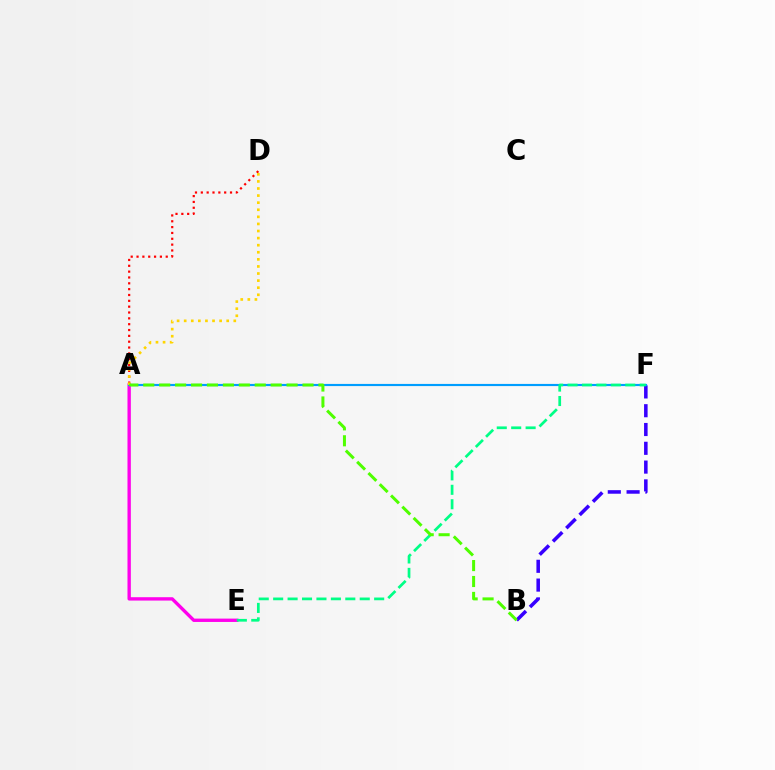{('A', 'E'): [{'color': '#ff00ed', 'line_style': 'solid', 'thickness': 2.41}], ('A', 'D'): [{'color': '#ff0000', 'line_style': 'dotted', 'thickness': 1.59}, {'color': '#ffd500', 'line_style': 'dotted', 'thickness': 1.93}], ('B', 'F'): [{'color': '#3700ff', 'line_style': 'dashed', 'thickness': 2.55}], ('A', 'F'): [{'color': '#009eff', 'line_style': 'solid', 'thickness': 1.55}], ('E', 'F'): [{'color': '#00ff86', 'line_style': 'dashed', 'thickness': 1.96}], ('A', 'B'): [{'color': '#4fff00', 'line_style': 'dashed', 'thickness': 2.16}]}